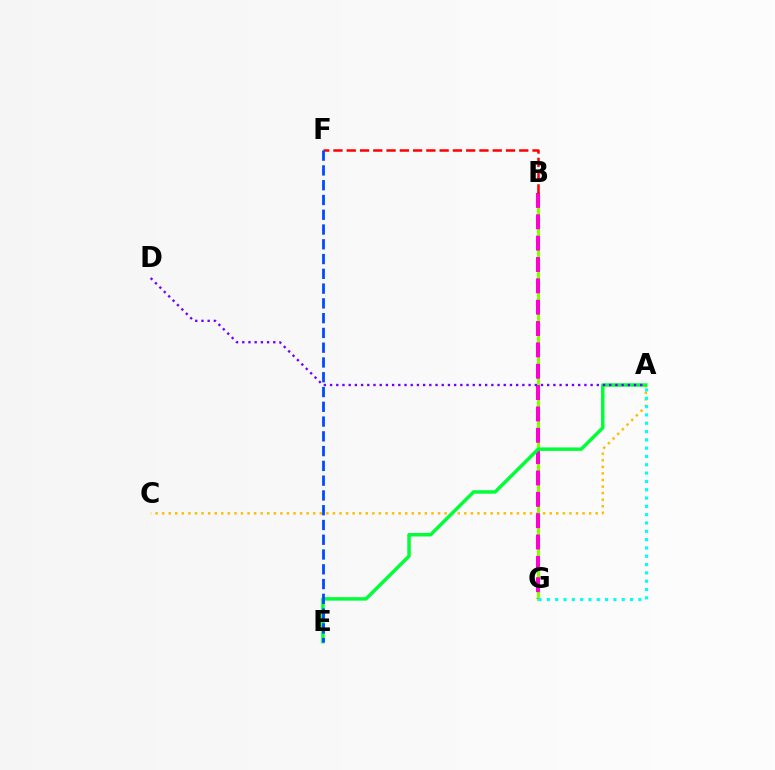{('A', 'C'): [{'color': '#ffbd00', 'line_style': 'dotted', 'thickness': 1.78}], ('B', 'G'): [{'color': '#84ff00', 'line_style': 'solid', 'thickness': 2.24}, {'color': '#ff00cf', 'line_style': 'dashed', 'thickness': 2.9}], ('A', 'E'): [{'color': '#00ff39', 'line_style': 'solid', 'thickness': 2.5}], ('B', 'F'): [{'color': '#ff0000', 'line_style': 'dashed', 'thickness': 1.8}], ('E', 'F'): [{'color': '#004bff', 'line_style': 'dashed', 'thickness': 2.01}], ('A', 'D'): [{'color': '#7200ff', 'line_style': 'dotted', 'thickness': 1.69}], ('A', 'G'): [{'color': '#00fff6', 'line_style': 'dotted', 'thickness': 2.26}]}